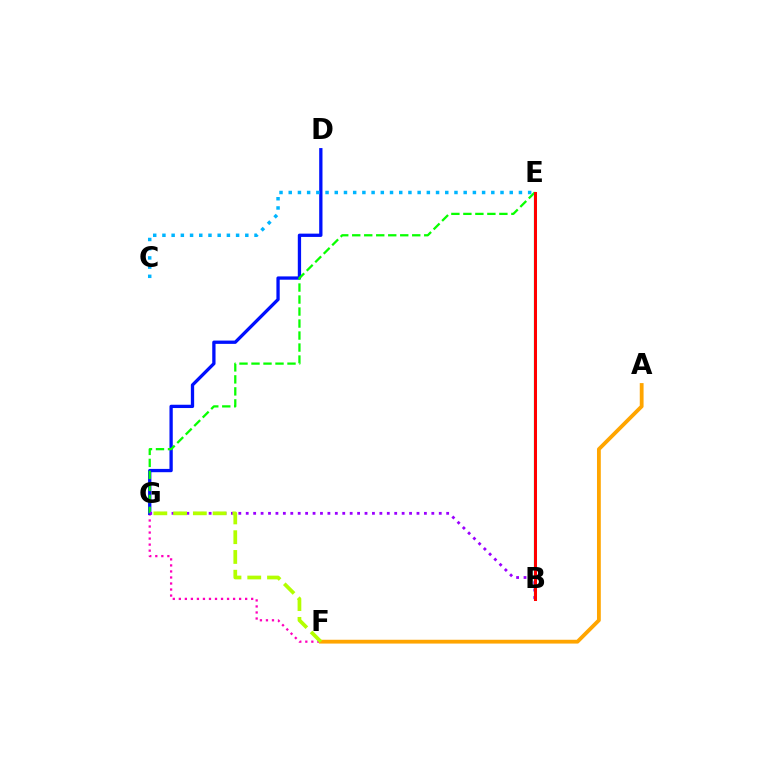{('F', 'G'): [{'color': '#ff00bd', 'line_style': 'dotted', 'thickness': 1.64}, {'color': '#b3ff00', 'line_style': 'dashed', 'thickness': 2.68}], ('D', 'G'): [{'color': '#0010ff', 'line_style': 'solid', 'thickness': 2.37}], ('E', 'G'): [{'color': '#08ff00', 'line_style': 'dashed', 'thickness': 1.63}], ('B', 'G'): [{'color': '#9b00ff', 'line_style': 'dotted', 'thickness': 2.02}], ('A', 'F'): [{'color': '#ffa500', 'line_style': 'solid', 'thickness': 2.75}], ('C', 'E'): [{'color': '#00b5ff', 'line_style': 'dotted', 'thickness': 2.5}], ('B', 'E'): [{'color': '#00ff9d', 'line_style': 'solid', 'thickness': 1.63}, {'color': '#ff0000', 'line_style': 'solid', 'thickness': 2.17}]}